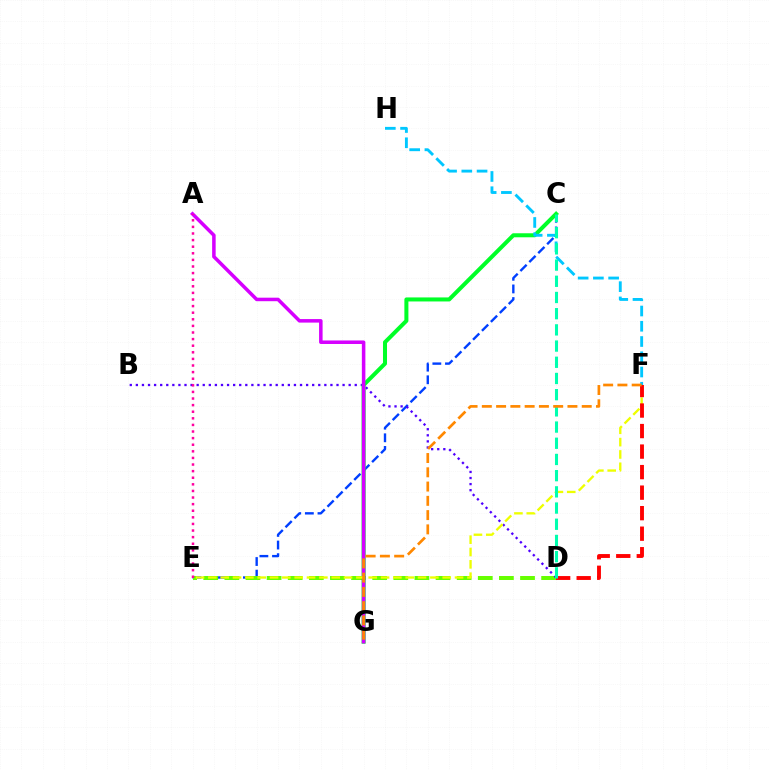{('C', 'E'): [{'color': '#003fff', 'line_style': 'dashed', 'thickness': 1.71}], ('D', 'E'): [{'color': '#66ff00', 'line_style': 'dashed', 'thickness': 2.87}], ('B', 'D'): [{'color': '#4f00ff', 'line_style': 'dotted', 'thickness': 1.65}], ('C', 'G'): [{'color': '#00ff27', 'line_style': 'solid', 'thickness': 2.9}], ('F', 'H'): [{'color': '#00c7ff', 'line_style': 'dashed', 'thickness': 2.07}], ('A', 'G'): [{'color': '#d600ff', 'line_style': 'solid', 'thickness': 2.53}], ('E', 'F'): [{'color': '#eeff00', 'line_style': 'dashed', 'thickness': 1.68}], ('D', 'F'): [{'color': '#ff0000', 'line_style': 'dashed', 'thickness': 2.79}], ('C', 'D'): [{'color': '#00ffaf', 'line_style': 'dashed', 'thickness': 2.2}], ('F', 'G'): [{'color': '#ff8800', 'line_style': 'dashed', 'thickness': 1.94}], ('A', 'E'): [{'color': '#ff00a0', 'line_style': 'dotted', 'thickness': 1.79}]}